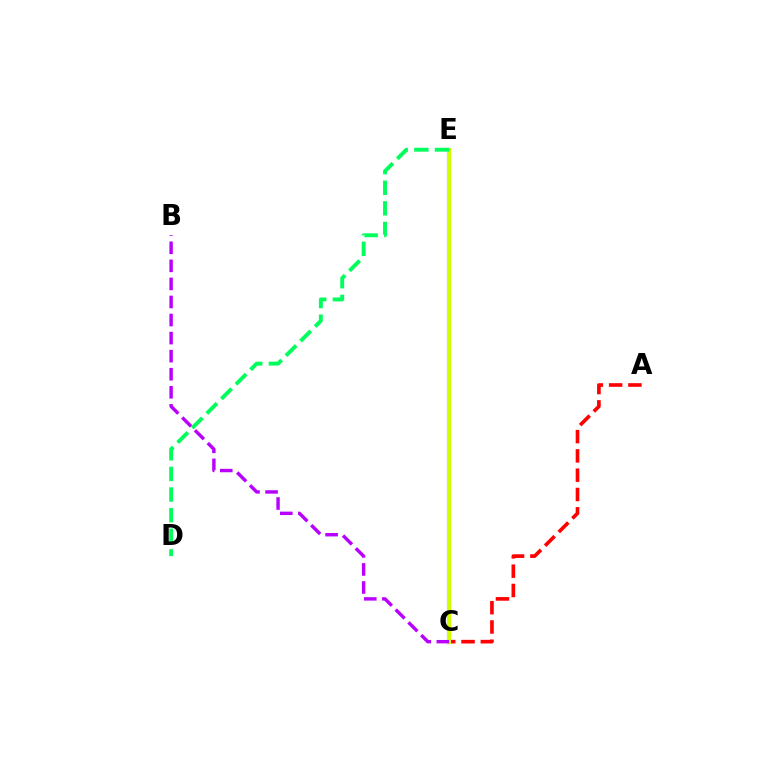{('C', 'E'): [{'color': '#0074ff', 'line_style': 'solid', 'thickness': 2.95}, {'color': '#d1ff00', 'line_style': 'solid', 'thickness': 2.88}], ('A', 'C'): [{'color': '#ff0000', 'line_style': 'dashed', 'thickness': 2.62}], ('B', 'C'): [{'color': '#b900ff', 'line_style': 'dashed', 'thickness': 2.45}], ('D', 'E'): [{'color': '#00ff5c', 'line_style': 'dashed', 'thickness': 2.8}]}